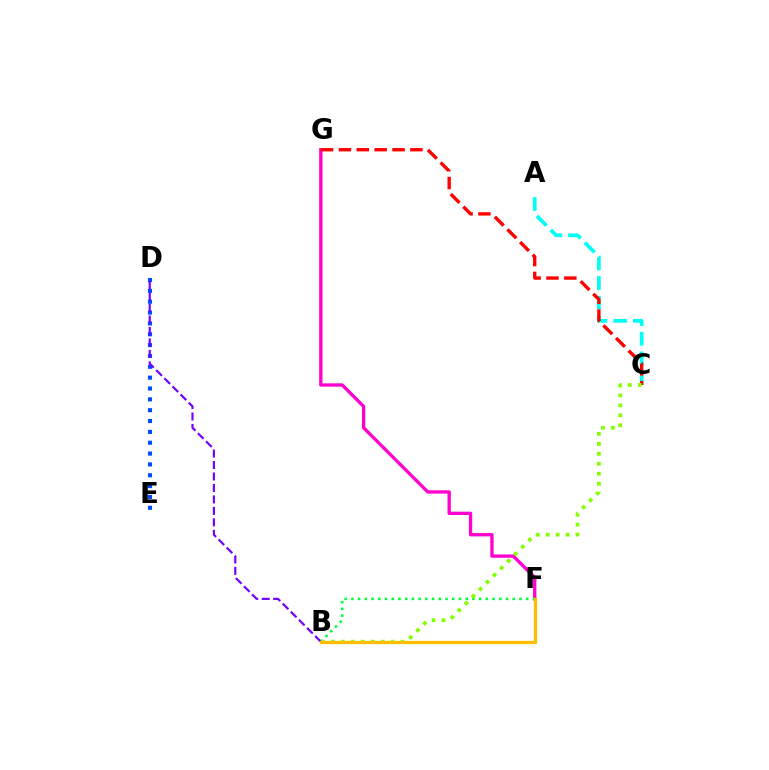{('F', 'G'): [{'color': '#ff00cf', 'line_style': 'solid', 'thickness': 2.39}], ('B', 'F'): [{'color': '#00ff39', 'line_style': 'dotted', 'thickness': 1.83}, {'color': '#ffbd00', 'line_style': 'solid', 'thickness': 2.35}], ('A', 'C'): [{'color': '#00fff6', 'line_style': 'dashed', 'thickness': 2.68}], ('D', 'E'): [{'color': '#004bff', 'line_style': 'dotted', 'thickness': 2.95}], ('C', 'G'): [{'color': '#ff0000', 'line_style': 'dashed', 'thickness': 2.43}], ('B', 'D'): [{'color': '#7200ff', 'line_style': 'dashed', 'thickness': 1.56}], ('B', 'C'): [{'color': '#84ff00', 'line_style': 'dotted', 'thickness': 2.71}]}